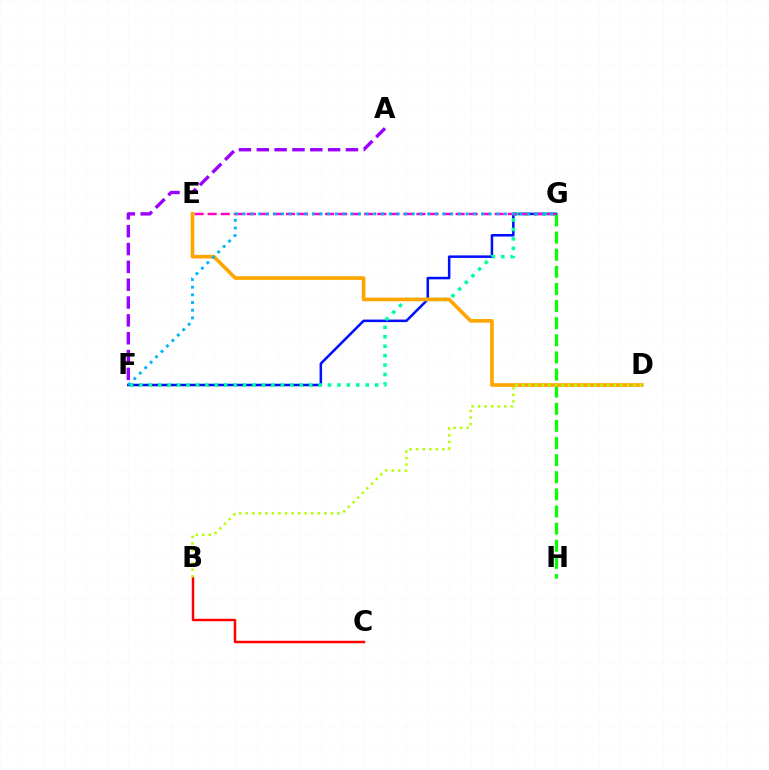{('F', 'G'): [{'color': '#0010ff', 'line_style': 'solid', 'thickness': 1.83}, {'color': '#00ff9d', 'line_style': 'dotted', 'thickness': 2.56}, {'color': '#00b5ff', 'line_style': 'dotted', 'thickness': 2.09}], ('G', 'H'): [{'color': '#08ff00', 'line_style': 'dashed', 'thickness': 2.33}], ('A', 'F'): [{'color': '#9b00ff', 'line_style': 'dashed', 'thickness': 2.42}], ('E', 'G'): [{'color': '#ff00bd', 'line_style': 'dashed', 'thickness': 1.77}], ('B', 'C'): [{'color': '#ff0000', 'line_style': 'solid', 'thickness': 1.77}], ('D', 'E'): [{'color': '#ffa500', 'line_style': 'solid', 'thickness': 2.62}], ('B', 'D'): [{'color': '#b3ff00', 'line_style': 'dotted', 'thickness': 1.78}]}